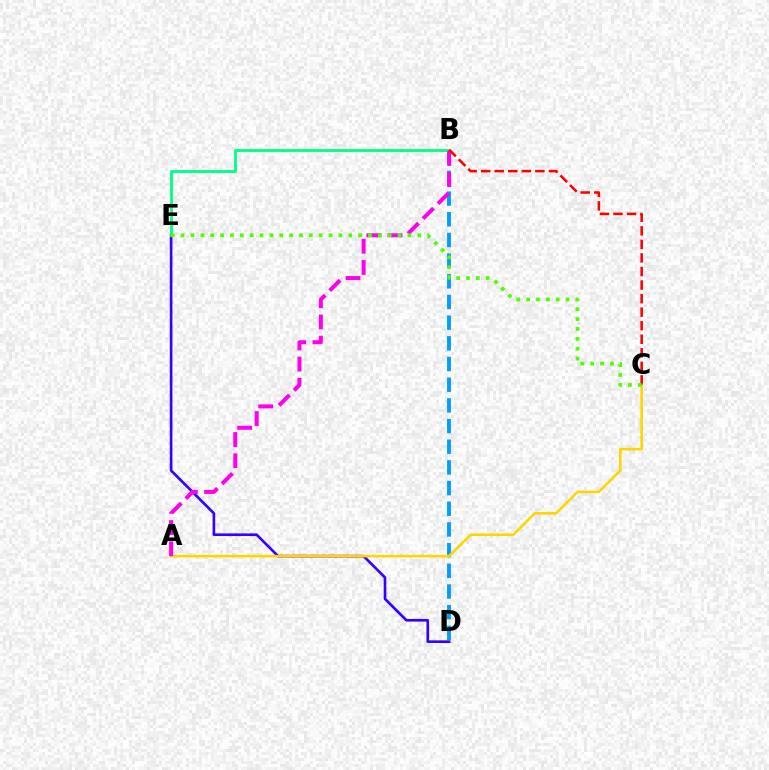{('B', 'D'): [{'color': '#009eff', 'line_style': 'dashed', 'thickness': 2.81}], ('D', 'E'): [{'color': '#3700ff', 'line_style': 'solid', 'thickness': 1.91}], ('B', 'E'): [{'color': '#00ff86', 'line_style': 'solid', 'thickness': 2.04}], ('A', 'C'): [{'color': '#ffd500', 'line_style': 'solid', 'thickness': 1.85}], ('A', 'B'): [{'color': '#ff00ed', 'line_style': 'dashed', 'thickness': 2.88}], ('B', 'C'): [{'color': '#ff0000', 'line_style': 'dashed', 'thickness': 1.84}], ('C', 'E'): [{'color': '#4fff00', 'line_style': 'dotted', 'thickness': 2.68}]}